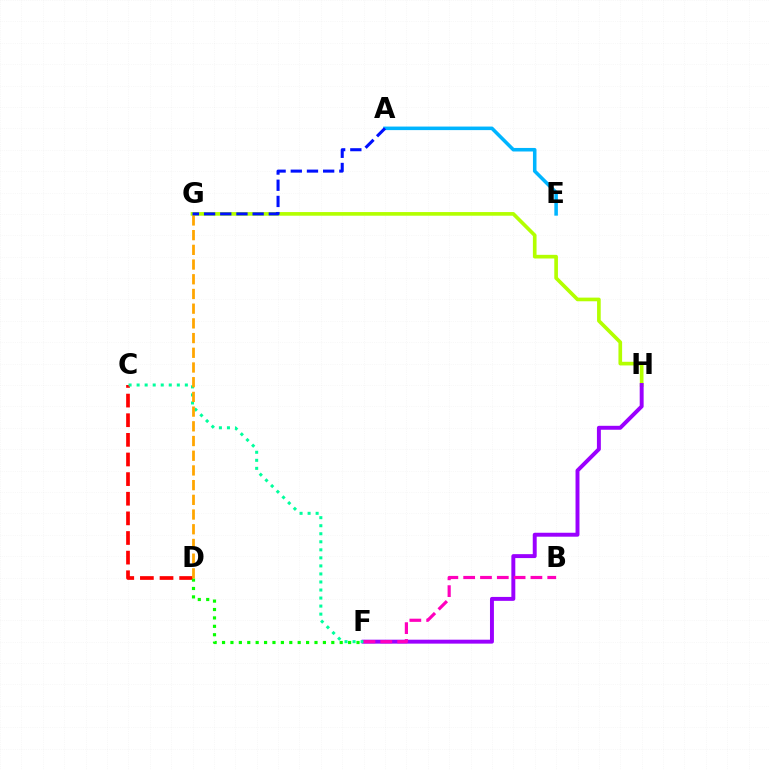{('C', 'D'): [{'color': '#ff0000', 'line_style': 'dashed', 'thickness': 2.67}], ('G', 'H'): [{'color': '#b3ff00', 'line_style': 'solid', 'thickness': 2.63}], ('F', 'H'): [{'color': '#9b00ff', 'line_style': 'solid', 'thickness': 2.83}], ('C', 'F'): [{'color': '#00ff9d', 'line_style': 'dotted', 'thickness': 2.18}], ('A', 'E'): [{'color': '#00b5ff', 'line_style': 'solid', 'thickness': 2.55}], ('D', 'F'): [{'color': '#08ff00', 'line_style': 'dotted', 'thickness': 2.28}], ('D', 'G'): [{'color': '#ffa500', 'line_style': 'dashed', 'thickness': 2.0}], ('B', 'F'): [{'color': '#ff00bd', 'line_style': 'dashed', 'thickness': 2.28}], ('A', 'G'): [{'color': '#0010ff', 'line_style': 'dashed', 'thickness': 2.2}]}